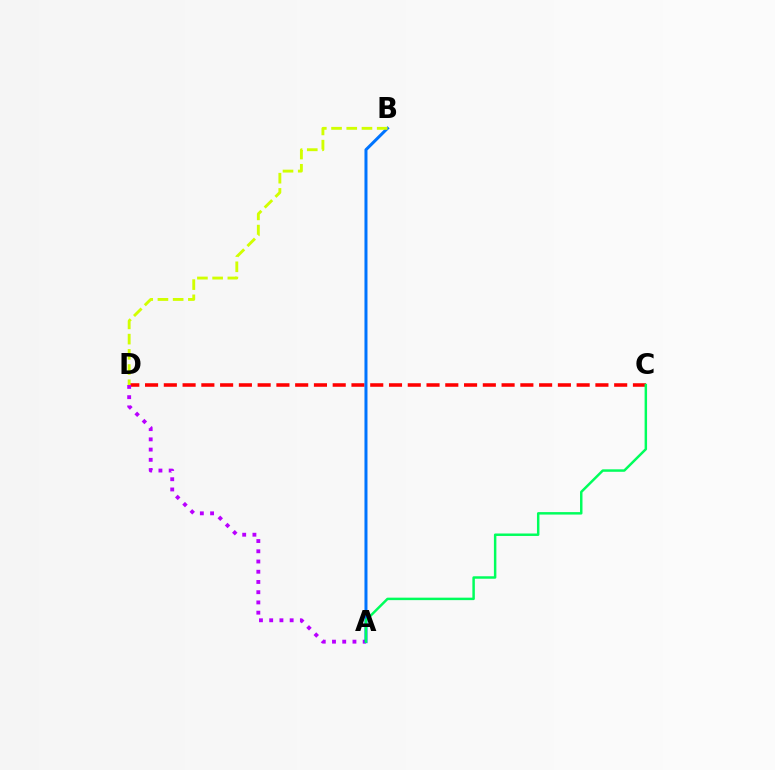{('C', 'D'): [{'color': '#ff0000', 'line_style': 'dashed', 'thickness': 2.55}], ('A', 'D'): [{'color': '#b900ff', 'line_style': 'dotted', 'thickness': 2.78}], ('A', 'B'): [{'color': '#0074ff', 'line_style': 'solid', 'thickness': 2.17}], ('B', 'D'): [{'color': '#d1ff00', 'line_style': 'dashed', 'thickness': 2.07}], ('A', 'C'): [{'color': '#00ff5c', 'line_style': 'solid', 'thickness': 1.78}]}